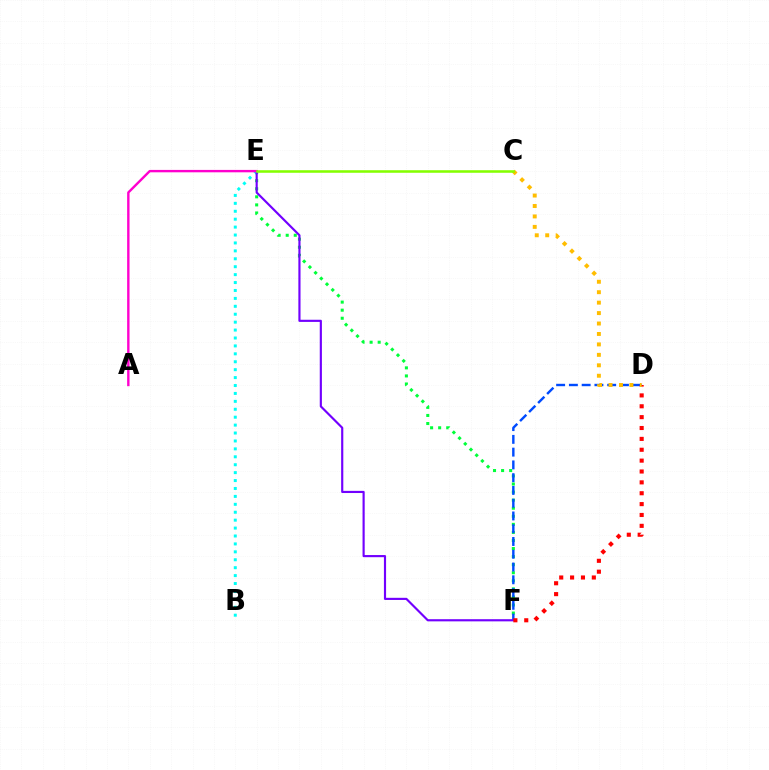{('E', 'F'): [{'color': '#00ff39', 'line_style': 'dotted', 'thickness': 2.19}, {'color': '#7200ff', 'line_style': 'solid', 'thickness': 1.55}], ('D', 'F'): [{'color': '#004bff', 'line_style': 'dashed', 'thickness': 1.73}, {'color': '#ff0000', 'line_style': 'dotted', 'thickness': 2.95}], ('B', 'E'): [{'color': '#00fff6', 'line_style': 'dotted', 'thickness': 2.15}], ('A', 'E'): [{'color': '#ff00cf', 'line_style': 'solid', 'thickness': 1.73}], ('C', 'D'): [{'color': '#ffbd00', 'line_style': 'dotted', 'thickness': 2.84}], ('C', 'E'): [{'color': '#84ff00', 'line_style': 'solid', 'thickness': 1.83}]}